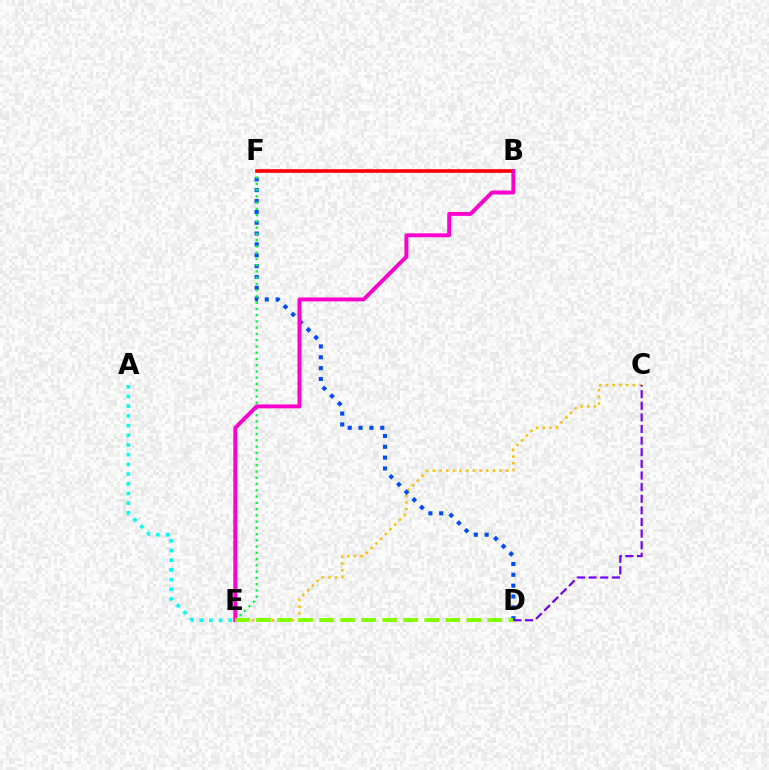{('C', 'E'): [{'color': '#ffbd00', 'line_style': 'dotted', 'thickness': 1.81}], ('D', 'F'): [{'color': '#004bff', 'line_style': 'dotted', 'thickness': 2.95}], ('C', 'D'): [{'color': '#7200ff', 'line_style': 'dashed', 'thickness': 1.58}], ('E', 'F'): [{'color': '#00ff39', 'line_style': 'dotted', 'thickness': 1.7}], ('B', 'F'): [{'color': '#ff0000', 'line_style': 'solid', 'thickness': 2.61}], ('B', 'E'): [{'color': '#ff00cf', 'line_style': 'solid', 'thickness': 2.83}], ('A', 'E'): [{'color': '#00fff6', 'line_style': 'dotted', 'thickness': 2.63}], ('D', 'E'): [{'color': '#84ff00', 'line_style': 'dashed', 'thickness': 2.86}]}